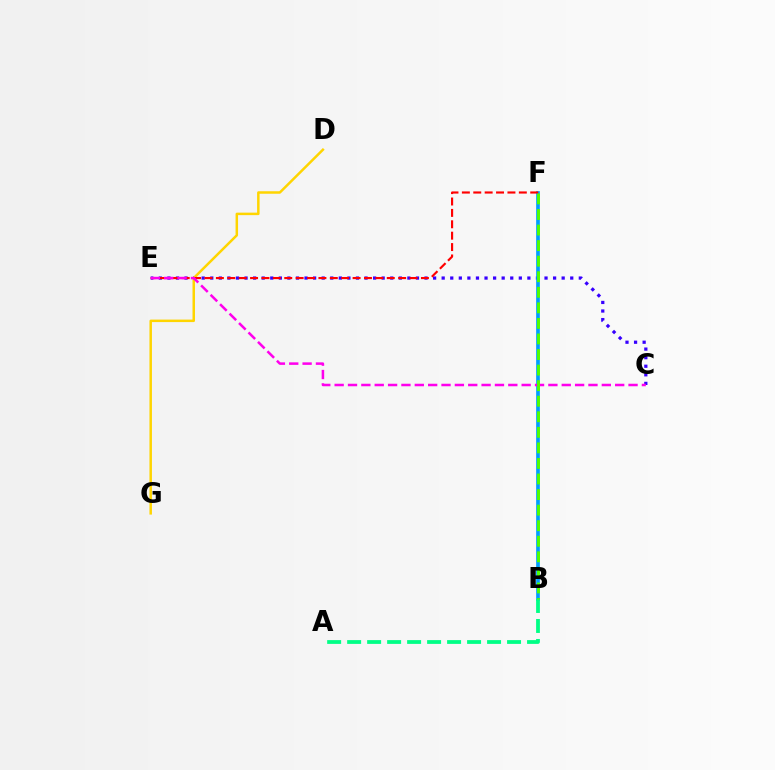{('C', 'E'): [{'color': '#3700ff', 'line_style': 'dotted', 'thickness': 2.33}, {'color': '#ff00ed', 'line_style': 'dashed', 'thickness': 1.81}], ('B', 'F'): [{'color': '#009eff', 'line_style': 'solid', 'thickness': 2.65}, {'color': '#4fff00', 'line_style': 'dashed', 'thickness': 2.11}], ('A', 'B'): [{'color': '#00ff86', 'line_style': 'dashed', 'thickness': 2.72}], ('D', 'G'): [{'color': '#ffd500', 'line_style': 'solid', 'thickness': 1.79}], ('E', 'F'): [{'color': '#ff0000', 'line_style': 'dashed', 'thickness': 1.55}]}